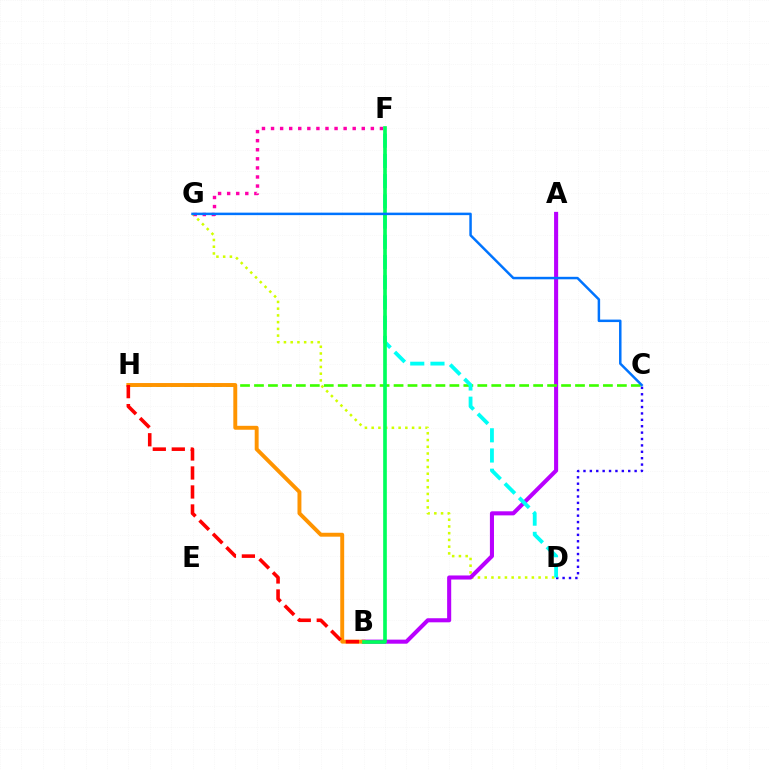{('D', 'G'): [{'color': '#d1ff00', 'line_style': 'dotted', 'thickness': 1.83}], ('A', 'B'): [{'color': '#b900ff', 'line_style': 'solid', 'thickness': 2.93}], ('C', 'H'): [{'color': '#3dff00', 'line_style': 'dashed', 'thickness': 1.9}], ('F', 'G'): [{'color': '#ff00ac', 'line_style': 'dotted', 'thickness': 2.47}], ('C', 'D'): [{'color': '#2500ff', 'line_style': 'dotted', 'thickness': 1.74}], ('B', 'H'): [{'color': '#ff9400', 'line_style': 'solid', 'thickness': 2.82}, {'color': '#ff0000', 'line_style': 'dashed', 'thickness': 2.58}], ('D', 'F'): [{'color': '#00fff6', 'line_style': 'dashed', 'thickness': 2.75}], ('B', 'F'): [{'color': '#00ff5c', 'line_style': 'solid', 'thickness': 2.64}], ('C', 'G'): [{'color': '#0074ff', 'line_style': 'solid', 'thickness': 1.79}]}